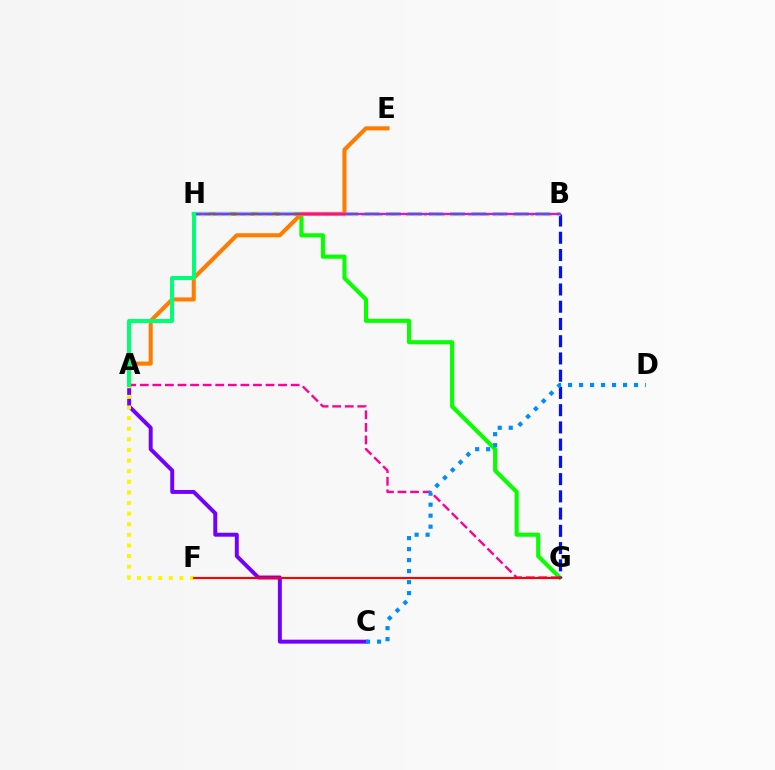{('G', 'H'): [{'color': '#08ff00', 'line_style': 'solid', 'thickness': 2.94}], ('B', 'G'): [{'color': '#0010ff', 'line_style': 'dashed', 'thickness': 2.34}], ('A', 'C'): [{'color': '#7200ff', 'line_style': 'solid', 'thickness': 2.84}], ('B', 'H'): [{'color': '#00fff6', 'line_style': 'dashed', 'thickness': 2.9}, {'color': '#84ff00', 'line_style': 'dotted', 'thickness': 2.42}, {'color': '#ee00ff', 'line_style': 'solid', 'thickness': 1.57}], ('A', 'F'): [{'color': '#fcf500', 'line_style': 'dotted', 'thickness': 2.88}], ('A', 'G'): [{'color': '#ff0094', 'line_style': 'dashed', 'thickness': 1.71}], ('A', 'E'): [{'color': '#ff7c00', 'line_style': 'solid', 'thickness': 2.93}], ('C', 'D'): [{'color': '#008cff', 'line_style': 'dotted', 'thickness': 2.99}], ('A', 'H'): [{'color': '#00ff74', 'line_style': 'solid', 'thickness': 2.87}], ('F', 'G'): [{'color': '#ff0000', 'line_style': 'solid', 'thickness': 1.53}]}